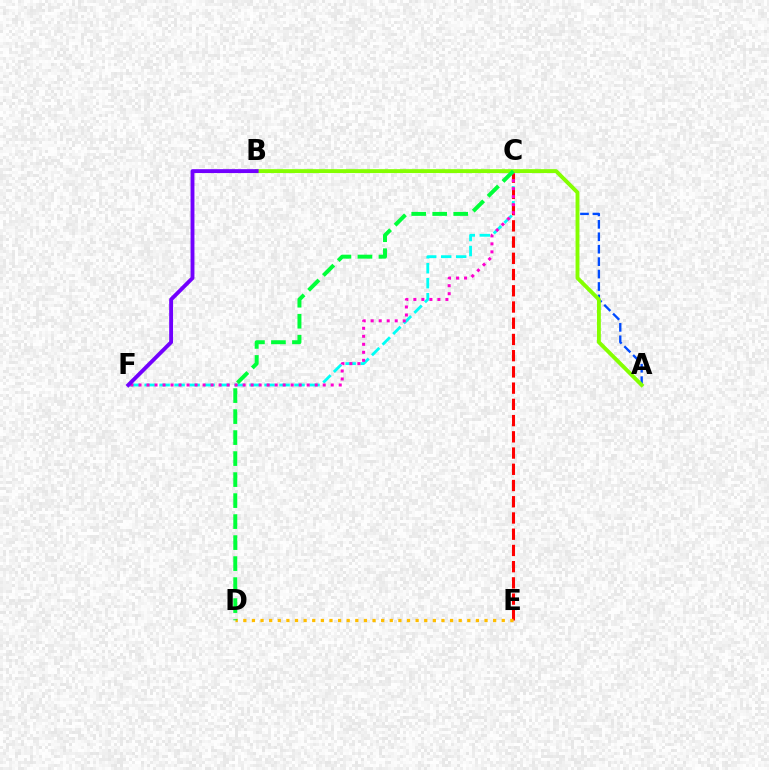{('C', 'F'): [{'color': '#00fff6', 'line_style': 'dashed', 'thickness': 2.04}, {'color': '#ff00cf', 'line_style': 'dotted', 'thickness': 2.18}], ('A', 'C'): [{'color': '#004bff', 'line_style': 'dashed', 'thickness': 1.69}], ('C', 'E'): [{'color': '#ff0000', 'line_style': 'dashed', 'thickness': 2.2}], ('A', 'B'): [{'color': '#84ff00', 'line_style': 'solid', 'thickness': 2.8}], ('D', 'E'): [{'color': '#ffbd00', 'line_style': 'dotted', 'thickness': 2.34}], ('B', 'F'): [{'color': '#7200ff', 'line_style': 'solid', 'thickness': 2.79}], ('C', 'D'): [{'color': '#00ff39', 'line_style': 'dashed', 'thickness': 2.85}]}